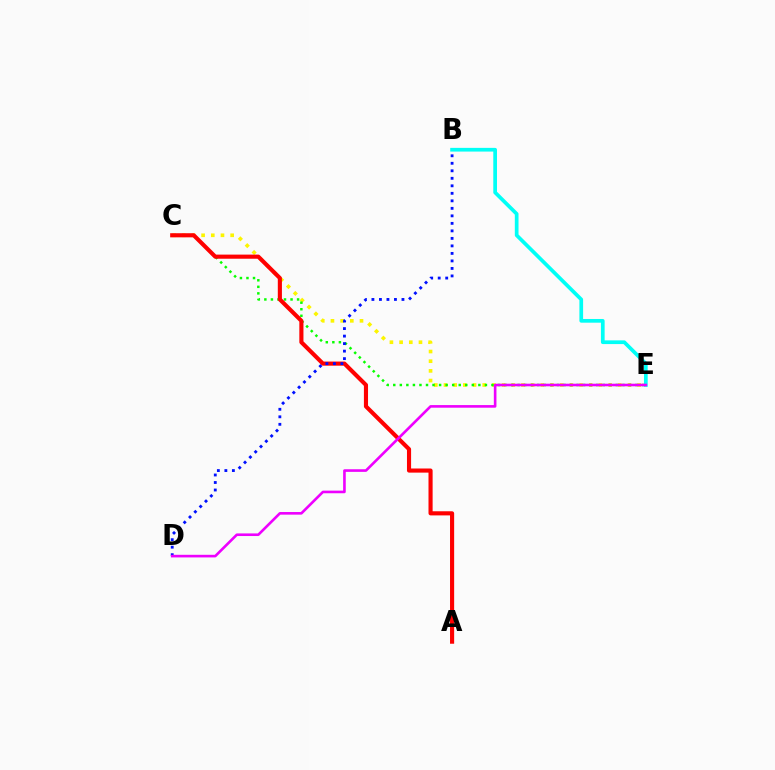{('C', 'E'): [{'color': '#fcf500', 'line_style': 'dotted', 'thickness': 2.63}, {'color': '#08ff00', 'line_style': 'dotted', 'thickness': 1.78}], ('B', 'E'): [{'color': '#00fff6', 'line_style': 'solid', 'thickness': 2.67}], ('A', 'C'): [{'color': '#ff0000', 'line_style': 'solid', 'thickness': 2.97}], ('B', 'D'): [{'color': '#0010ff', 'line_style': 'dotted', 'thickness': 2.04}], ('D', 'E'): [{'color': '#ee00ff', 'line_style': 'solid', 'thickness': 1.89}]}